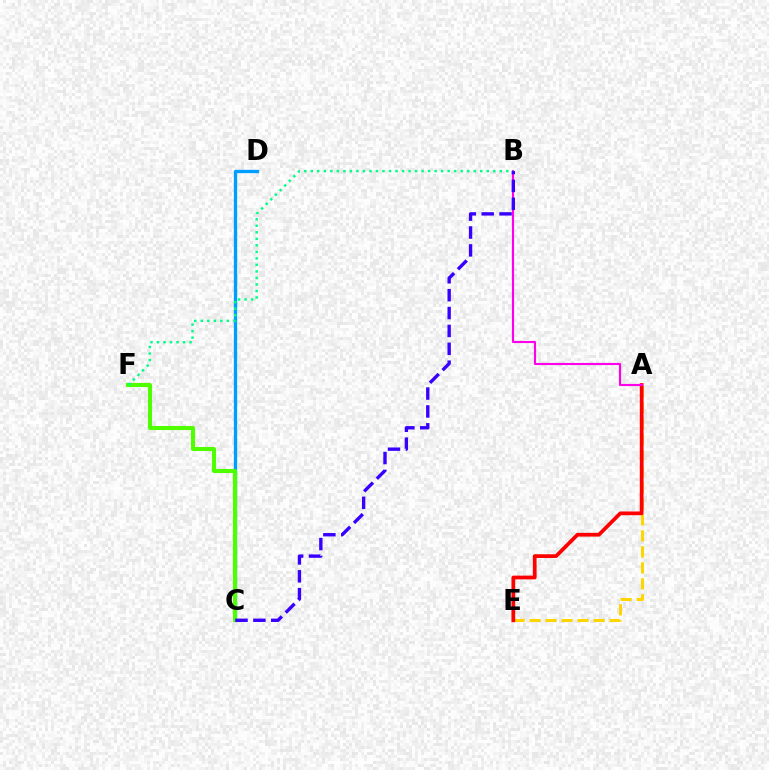{('C', 'D'): [{'color': '#009eff', 'line_style': 'solid', 'thickness': 2.39}], ('A', 'E'): [{'color': '#ffd500', 'line_style': 'dashed', 'thickness': 2.17}, {'color': '#ff0000', 'line_style': 'solid', 'thickness': 2.69}], ('A', 'B'): [{'color': '#ff00ed', 'line_style': 'solid', 'thickness': 1.54}], ('C', 'F'): [{'color': '#4fff00', 'line_style': 'solid', 'thickness': 2.94}], ('B', 'F'): [{'color': '#00ff86', 'line_style': 'dotted', 'thickness': 1.77}], ('B', 'C'): [{'color': '#3700ff', 'line_style': 'dashed', 'thickness': 2.43}]}